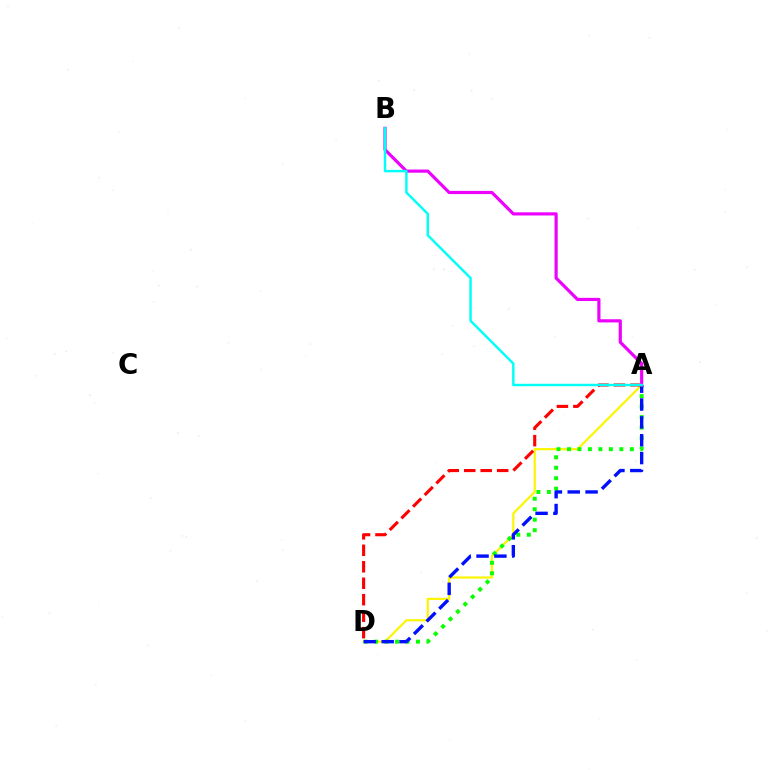{('A', 'D'): [{'color': '#fcf500', 'line_style': 'solid', 'thickness': 1.58}, {'color': '#08ff00', 'line_style': 'dotted', 'thickness': 2.85}, {'color': '#ff0000', 'line_style': 'dashed', 'thickness': 2.24}, {'color': '#0010ff', 'line_style': 'dashed', 'thickness': 2.43}], ('A', 'B'): [{'color': '#ee00ff', 'line_style': 'solid', 'thickness': 2.28}, {'color': '#00fff6', 'line_style': 'solid', 'thickness': 1.75}]}